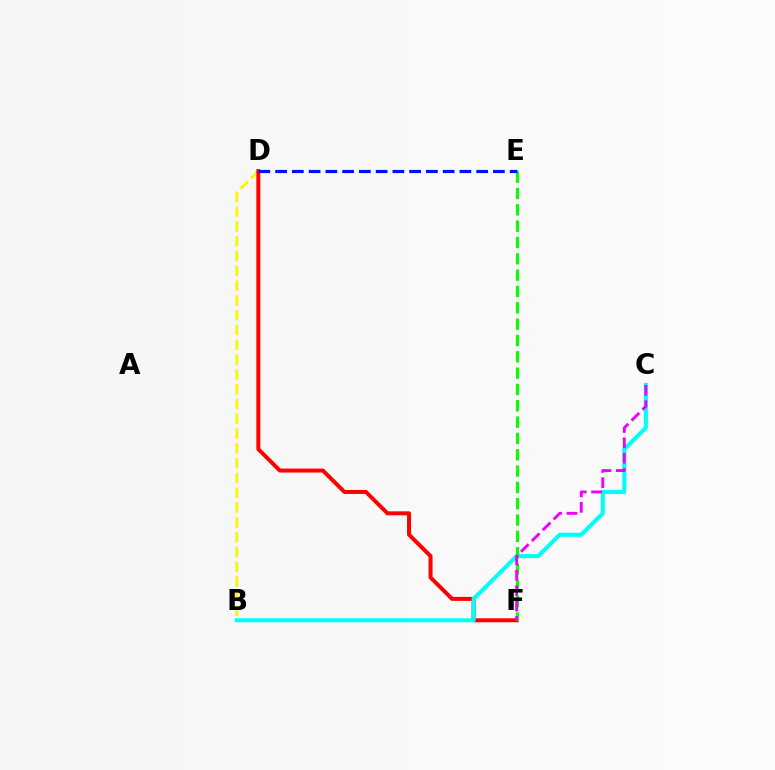{('B', 'D'): [{'color': '#fcf500', 'line_style': 'dashed', 'thickness': 2.01}], ('D', 'F'): [{'color': '#ff0000', 'line_style': 'solid', 'thickness': 2.86}], ('B', 'C'): [{'color': '#00fff6', 'line_style': 'solid', 'thickness': 2.93}], ('E', 'F'): [{'color': '#08ff00', 'line_style': 'dashed', 'thickness': 2.22}], ('C', 'F'): [{'color': '#ee00ff', 'line_style': 'dashed', 'thickness': 2.09}], ('D', 'E'): [{'color': '#0010ff', 'line_style': 'dashed', 'thickness': 2.28}]}